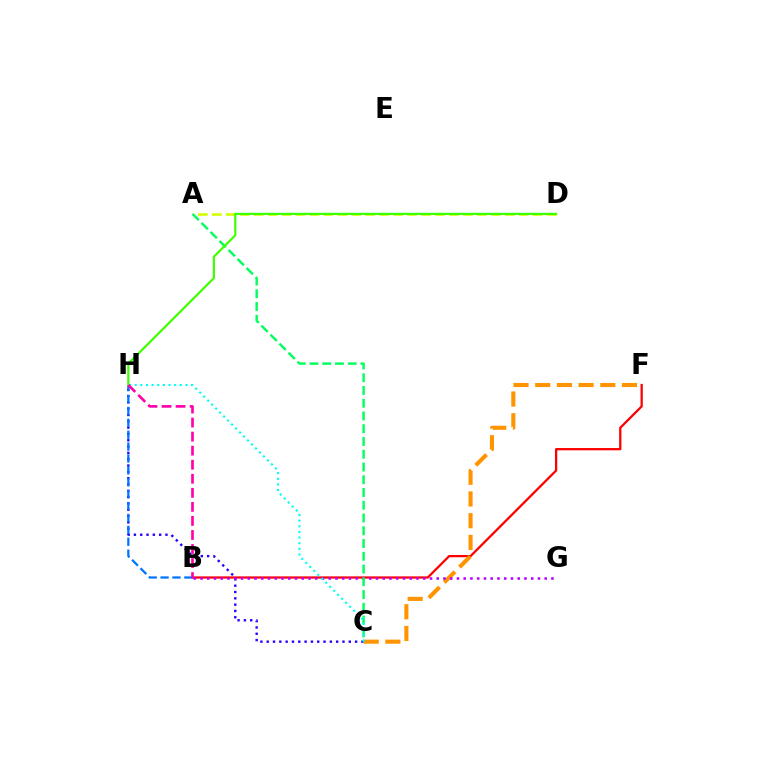{('B', 'F'): [{'color': '#ff0000', 'line_style': 'solid', 'thickness': 1.63}], ('A', 'D'): [{'color': '#d1ff00', 'line_style': 'dashed', 'thickness': 1.9}], ('C', 'H'): [{'color': '#2500ff', 'line_style': 'dotted', 'thickness': 1.72}, {'color': '#00fff6', 'line_style': 'dotted', 'thickness': 1.53}], ('C', 'F'): [{'color': '#ff9400', 'line_style': 'dashed', 'thickness': 2.95}], ('B', 'G'): [{'color': '#b900ff', 'line_style': 'dotted', 'thickness': 1.83}], ('A', 'C'): [{'color': '#00ff5c', 'line_style': 'dashed', 'thickness': 1.73}], ('B', 'H'): [{'color': '#0074ff', 'line_style': 'dashed', 'thickness': 1.62}, {'color': '#ff00ac', 'line_style': 'dashed', 'thickness': 1.91}], ('D', 'H'): [{'color': '#3dff00', 'line_style': 'solid', 'thickness': 1.57}]}